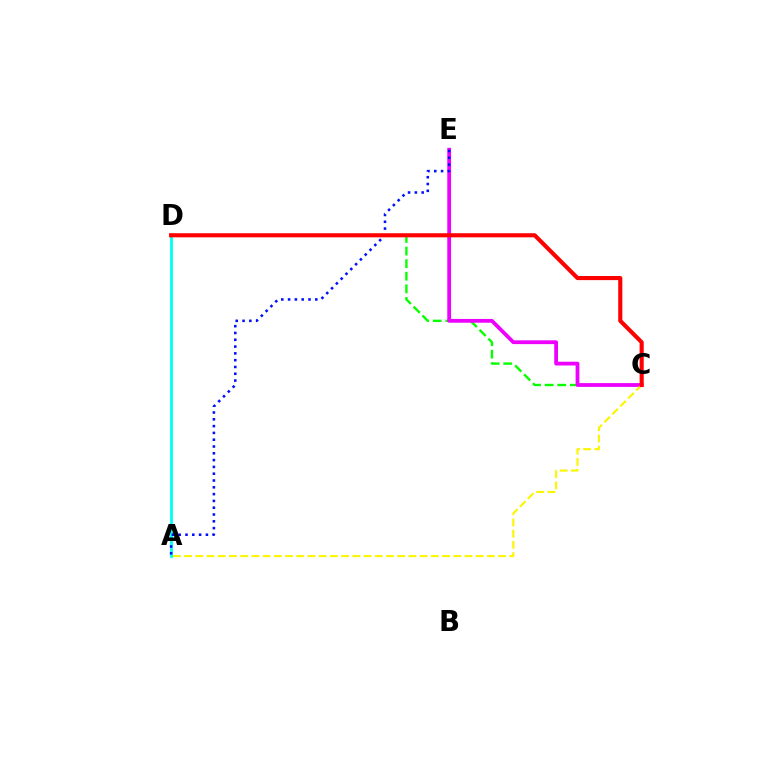{('C', 'D'): [{'color': '#08ff00', 'line_style': 'dashed', 'thickness': 1.71}, {'color': '#ff0000', 'line_style': 'solid', 'thickness': 2.96}], ('C', 'E'): [{'color': '#ee00ff', 'line_style': 'solid', 'thickness': 2.72}], ('A', 'D'): [{'color': '#00fff6', 'line_style': 'solid', 'thickness': 2.03}], ('A', 'E'): [{'color': '#0010ff', 'line_style': 'dotted', 'thickness': 1.85}], ('A', 'C'): [{'color': '#fcf500', 'line_style': 'dashed', 'thickness': 1.52}]}